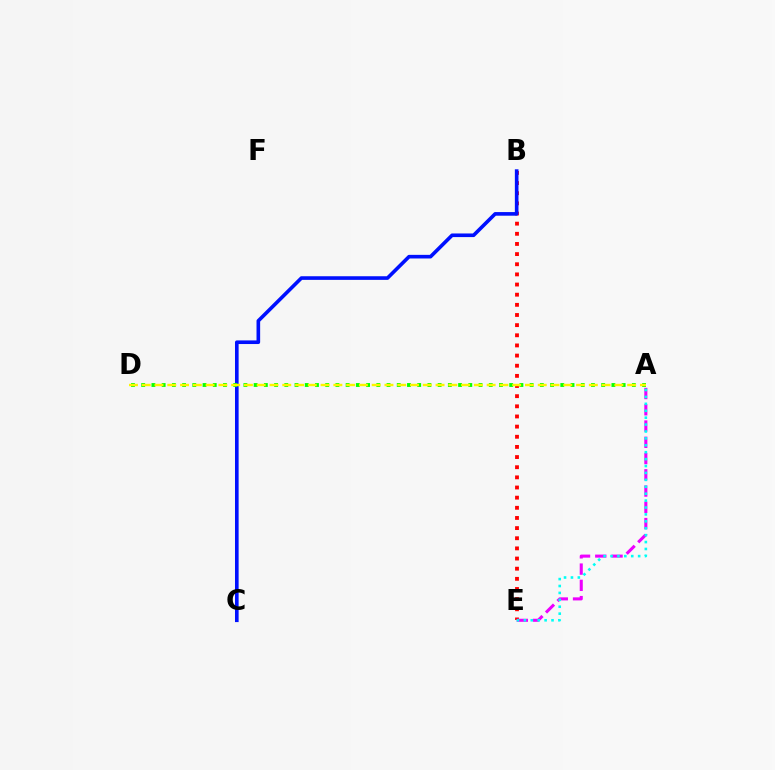{('B', 'E'): [{'color': '#ff0000', 'line_style': 'dotted', 'thickness': 2.76}], ('A', 'E'): [{'color': '#ee00ff', 'line_style': 'dashed', 'thickness': 2.21}, {'color': '#00fff6', 'line_style': 'dotted', 'thickness': 1.88}], ('B', 'C'): [{'color': '#0010ff', 'line_style': 'solid', 'thickness': 2.61}], ('A', 'D'): [{'color': '#08ff00', 'line_style': 'dotted', 'thickness': 2.78}, {'color': '#fcf500', 'line_style': 'dashed', 'thickness': 1.74}]}